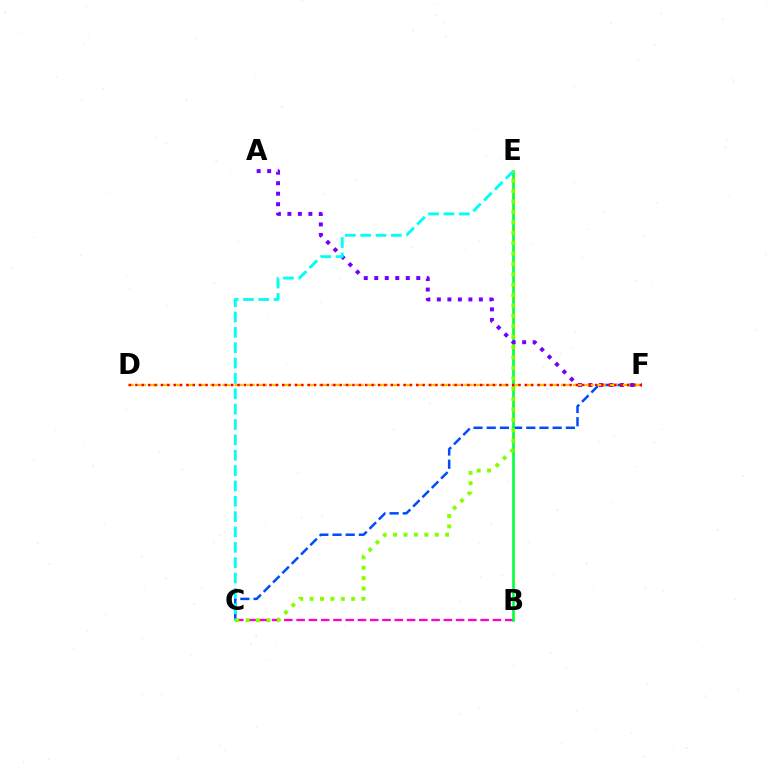{('C', 'F'): [{'color': '#004bff', 'line_style': 'dashed', 'thickness': 1.79}], ('B', 'C'): [{'color': '#ff00cf', 'line_style': 'dashed', 'thickness': 1.67}], ('B', 'E'): [{'color': '#00ff39', 'line_style': 'solid', 'thickness': 1.89}], ('A', 'F'): [{'color': '#7200ff', 'line_style': 'dotted', 'thickness': 2.85}], ('C', 'E'): [{'color': '#00fff6', 'line_style': 'dashed', 'thickness': 2.09}, {'color': '#84ff00', 'line_style': 'dotted', 'thickness': 2.83}], ('D', 'F'): [{'color': '#ffbd00', 'line_style': 'dashed', 'thickness': 1.64}, {'color': '#ff0000', 'line_style': 'dotted', 'thickness': 1.73}]}